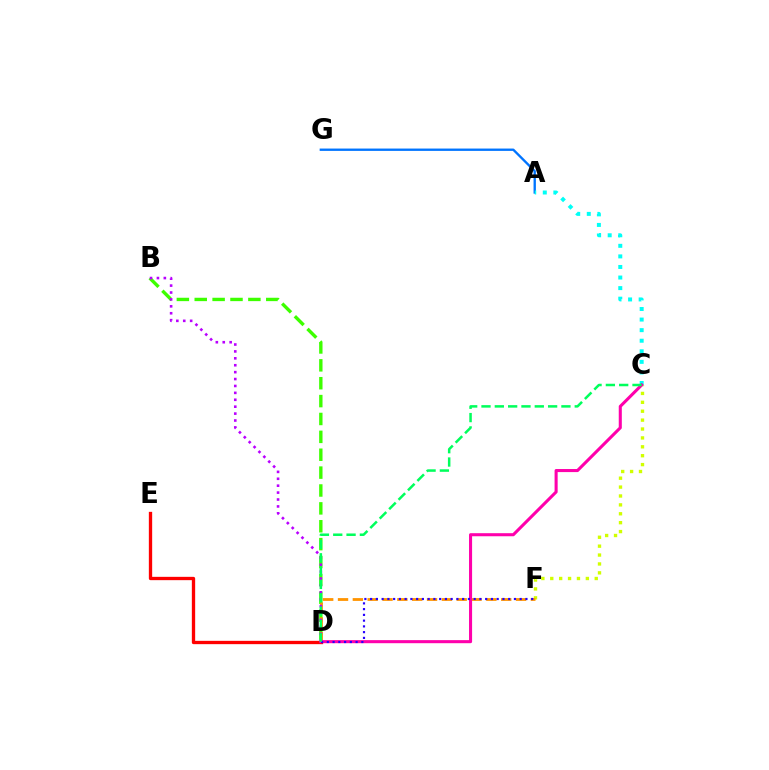{('C', 'F'): [{'color': '#d1ff00', 'line_style': 'dotted', 'thickness': 2.42}], ('B', 'D'): [{'color': '#3dff00', 'line_style': 'dashed', 'thickness': 2.43}, {'color': '#b900ff', 'line_style': 'dotted', 'thickness': 1.88}], ('D', 'F'): [{'color': '#ff9400', 'line_style': 'dashed', 'thickness': 2.02}, {'color': '#2500ff', 'line_style': 'dotted', 'thickness': 1.56}], ('D', 'E'): [{'color': '#ff0000', 'line_style': 'solid', 'thickness': 2.39}], ('A', 'G'): [{'color': '#0074ff', 'line_style': 'solid', 'thickness': 1.69}], ('A', 'C'): [{'color': '#00fff6', 'line_style': 'dotted', 'thickness': 2.87}], ('C', 'D'): [{'color': '#ff00ac', 'line_style': 'solid', 'thickness': 2.21}, {'color': '#00ff5c', 'line_style': 'dashed', 'thickness': 1.81}]}